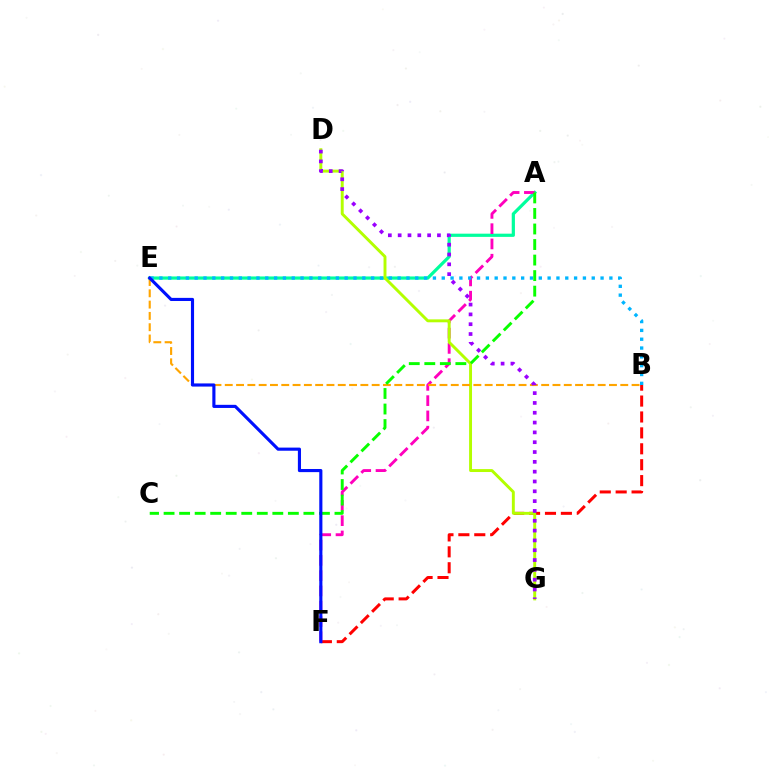{('A', 'E'): [{'color': '#00ff9d', 'line_style': 'solid', 'thickness': 2.31}], ('B', 'F'): [{'color': '#ff0000', 'line_style': 'dashed', 'thickness': 2.16}], ('A', 'F'): [{'color': '#ff00bd', 'line_style': 'dashed', 'thickness': 2.07}], ('D', 'G'): [{'color': '#b3ff00', 'line_style': 'solid', 'thickness': 2.1}, {'color': '#9b00ff', 'line_style': 'dotted', 'thickness': 2.67}], ('B', 'E'): [{'color': '#ffa500', 'line_style': 'dashed', 'thickness': 1.54}, {'color': '#00b5ff', 'line_style': 'dotted', 'thickness': 2.4}], ('A', 'C'): [{'color': '#08ff00', 'line_style': 'dashed', 'thickness': 2.11}], ('E', 'F'): [{'color': '#0010ff', 'line_style': 'solid', 'thickness': 2.25}]}